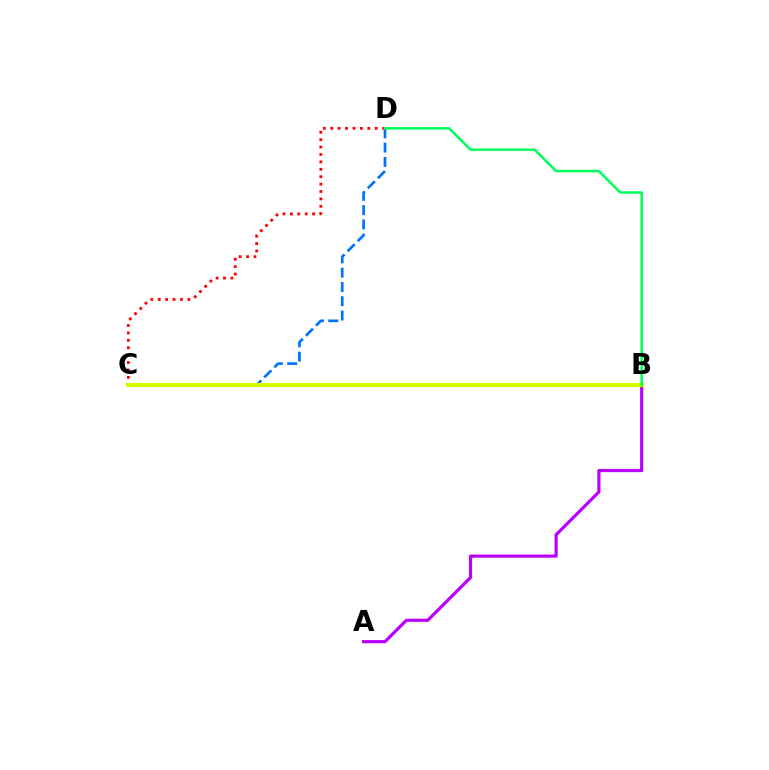{('C', 'D'): [{'color': '#0074ff', 'line_style': 'dashed', 'thickness': 1.94}, {'color': '#ff0000', 'line_style': 'dotted', 'thickness': 2.01}], ('A', 'B'): [{'color': '#b900ff', 'line_style': 'solid', 'thickness': 2.28}], ('B', 'C'): [{'color': '#d1ff00', 'line_style': 'solid', 'thickness': 2.98}], ('B', 'D'): [{'color': '#00ff5c', 'line_style': 'solid', 'thickness': 1.81}]}